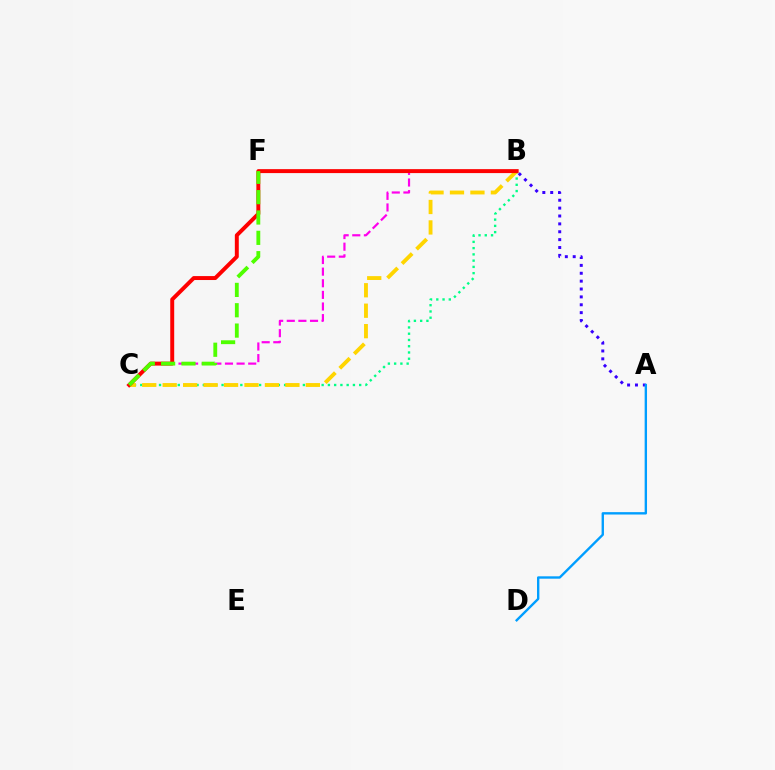{('B', 'C'): [{'color': '#00ff86', 'line_style': 'dotted', 'thickness': 1.7}, {'color': '#ff00ed', 'line_style': 'dashed', 'thickness': 1.58}, {'color': '#ffd500', 'line_style': 'dashed', 'thickness': 2.78}, {'color': '#ff0000', 'line_style': 'solid', 'thickness': 2.84}], ('C', 'F'): [{'color': '#4fff00', 'line_style': 'dashed', 'thickness': 2.76}], ('A', 'B'): [{'color': '#3700ff', 'line_style': 'dotted', 'thickness': 2.14}], ('A', 'D'): [{'color': '#009eff', 'line_style': 'solid', 'thickness': 1.71}]}